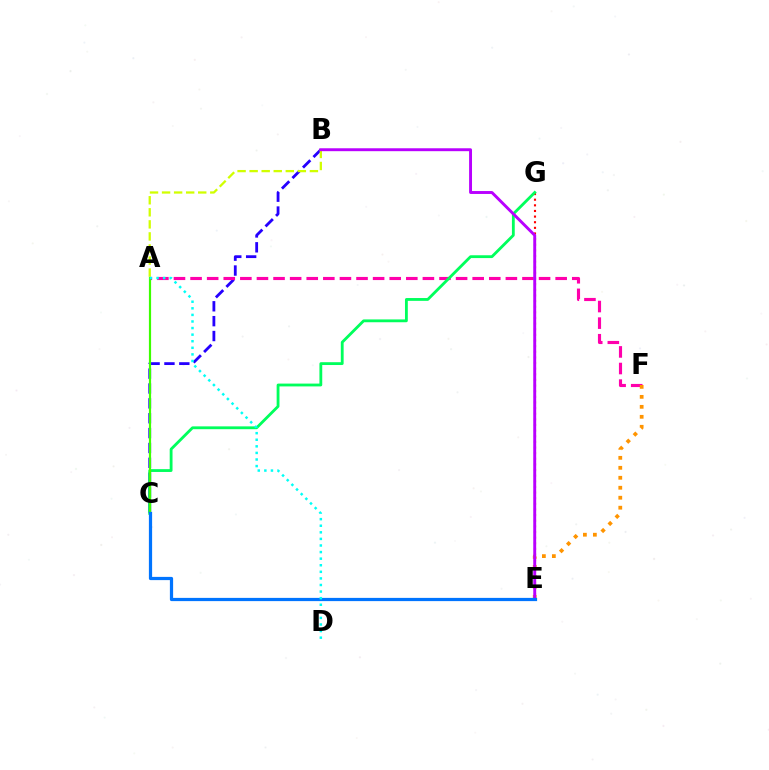{('E', 'G'): [{'color': '#ff0000', 'line_style': 'dotted', 'thickness': 1.53}], ('B', 'C'): [{'color': '#2500ff', 'line_style': 'dashed', 'thickness': 2.02}], ('A', 'F'): [{'color': '#ff00ac', 'line_style': 'dashed', 'thickness': 2.25}], ('C', 'G'): [{'color': '#00ff5c', 'line_style': 'solid', 'thickness': 2.03}], ('E', 'F'): [{'color': '#ff9400', 'line_style': 'dotted', 'thickness': 2.71}], ('A', 'B'): [{'color': '#d1ff00', 'line_style': 'dashed', 'thickness': 1.64}], ('A', 'C'): [{'color': '#3dff00', 'line_style': 'solid', 'thickness': 1.57}], ('B', 'E'): [{'color': '#b900ff', 'line_style': 'solid', 'thickness': 2.1}], ('C', 'E'): [{'color': '#0074ff', 'line_style': 'solid', 'thickness': 2.32}], ('A', 'D'): [{'color': '#00fff6', 'line_style': 'dotted', 'thickness': 1.79}]}